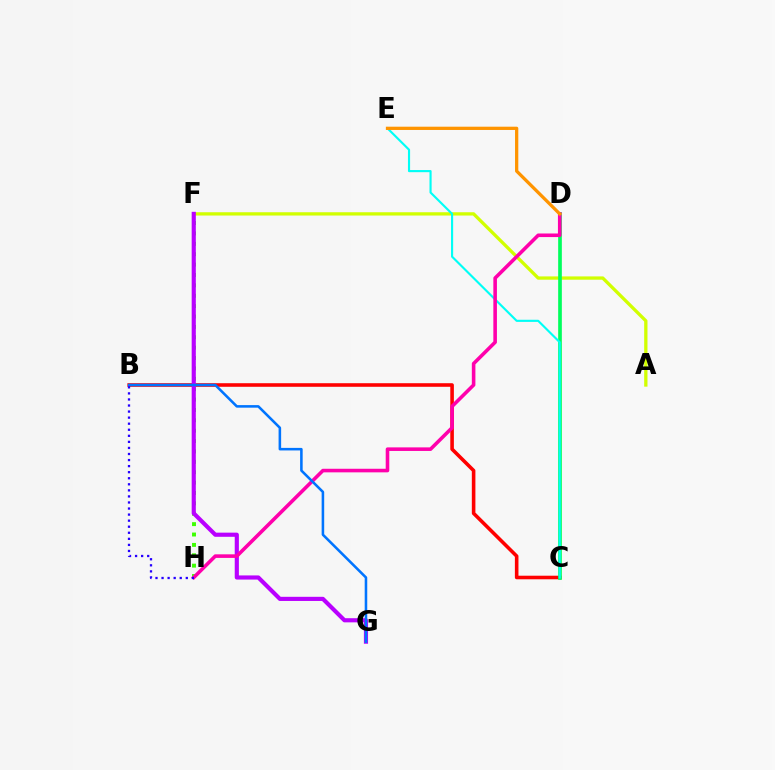{('F', 'H'): [{'color': '#3dff00', 'line_style': 'dotted', 'thickness': 2.82}], ('A', 'F'): [{'color': '#d1ff00', 'line_style': 'solid', 'thickness': 2.37}], ('B', 'C'): [{'color': '#ff0000', 'line_style': 'solid', 'thickness': 2.58}], ('C', 'D'): [{'color': '#00ff5c', 'line_style': 'solid', 'thickness': 2.64}], ('F', 'G'): [{'color': '#b900ff', 'line_style': 'solid', 'thickness': 2.99}], ('C', 'E'): [{'color': '#00fff6', 'line_style': 'solid', 'thickness': 1.54}], ('D', 'H'): [{'color': '#ff00ac', 'line_style': 'solid', 'thickness': 2.58}], ('D', 'E'): [{'color': '#ff9400', 'line_style': 'solid', 'thickness': 2.35}], ('B', 'G'): [{'color': '#0074ff', 'line_style': 'solid', 'thickness': 1.84}], ('B', 'H'): [{'color': '#2500ff', 'line_style': 'dotted', 'thickness': 1.65}]}